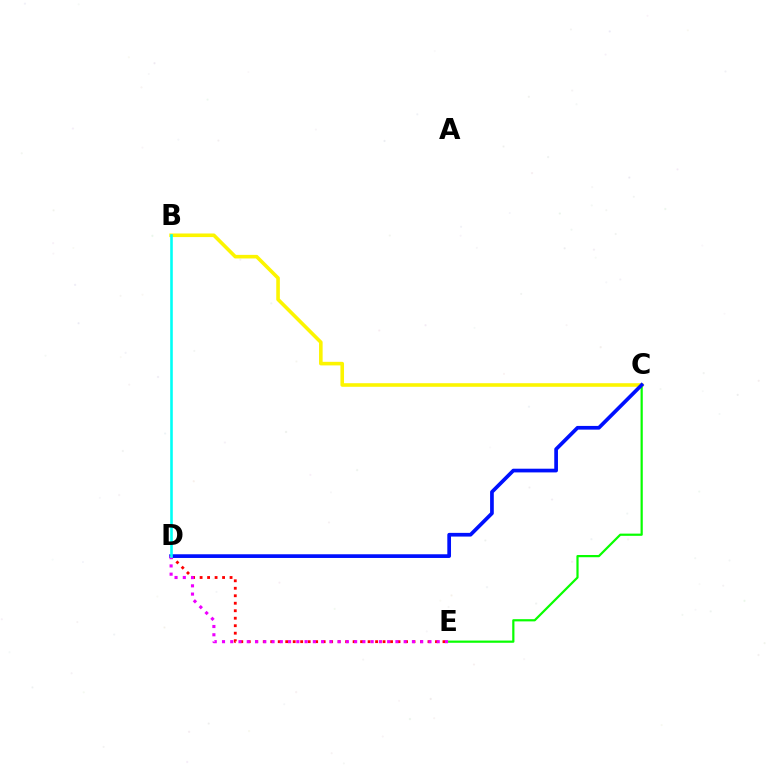{('C', 'E'): [{'color': '#08ff00', 'line_style': 'solid', 'thickness': 1.59}], ('D', 'E'): [{'color': '#ff0000', 'line_style': 'dotted', 'thickness': 2.03}, {'color': '#ee00ff', 'line_style': 'dotted', 'thickness': 2.24}], ('B', 'C'): [{'color': '#fcf500', 'line_style': 'solid', 'thickness': 2.58}], ('C', 'D'): [{'color': '#0010ff', 'line_style': 'solid', 'thickness': 2.66}], ('B', 'D'): [{'color': '#00fff6', 'line_style': 'solid', 'thickness': 1.87}]}